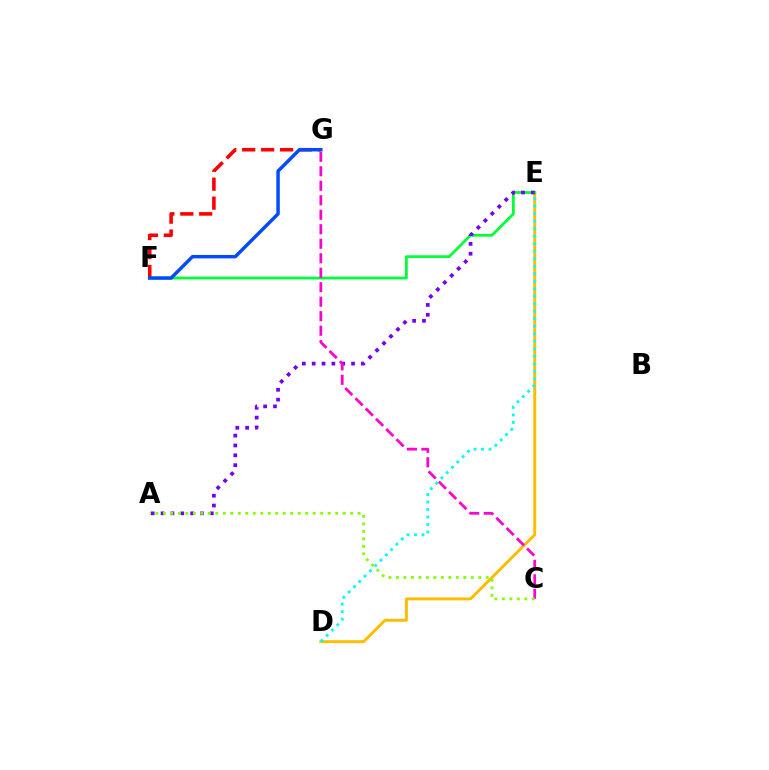{('D', 'E'): [{'color': '#ffbd00', 'line_style': 'solid', 'thickness': 2.13}, {'color': '#00fff6', 'line_style': 'dotted', 'thickness': 2.04}], ('E', 'F'): [{'color': '#00ff39', 'line_style': 'solid', 'thickness': 2.0}], ('F', 'G'): [{'color': '#ff0000', 'line_style': 'dashed', 'thickness': 2.57}, {'color': '#004bff', 'line_style': 'solid', 'thickness': 2.48}], ('A', 'E'): [{'color': '#7200ff', 'line_style': 'dotted', 'thickness': 2.68}], ('C', 'G'): [{'color': '#ff00cf', 'line_style': 'dashed', 'thickness': 1.97}], ('A', 'C'): [{'color': '#84ff00', 'line_style': 'dotted', 'thickness': 2.04}]}